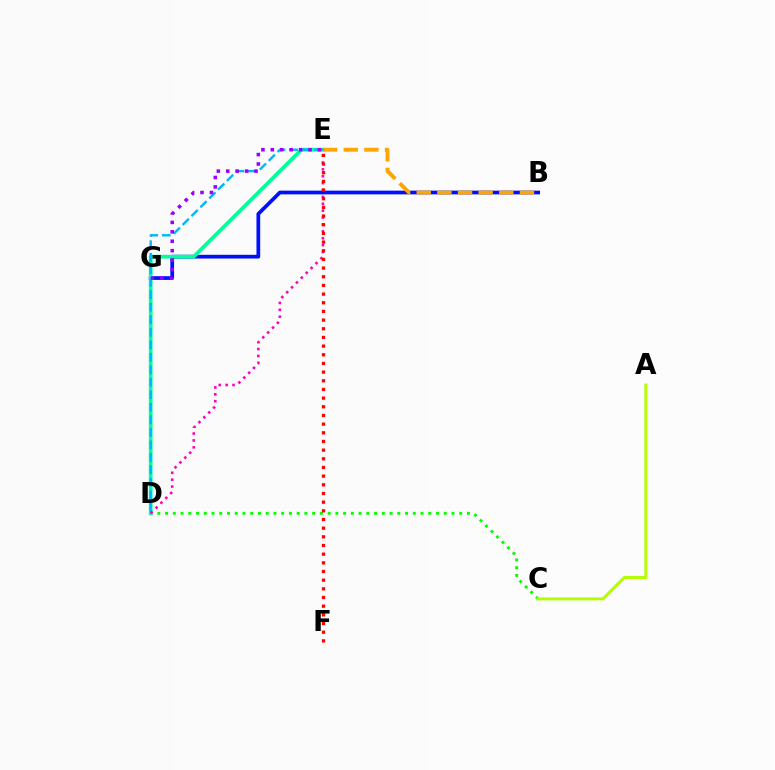{('C', 'D'): [{'color': '#08ff00', 'line_style': 'dotted', 'thickness': 2.1}], ('A', 'C'): [{'color': '#b3ff00', 'line_style': 'solid', 'thickness': 2.13}], ('B', 'G'): [{'color': '#0010ff', 'line_style': 'solid', 'thickness': 2.68}], ('D', 'E'): [{'color': '#00ff9d', 'line_style': 'solid', 'thickness': 2.69}, {'color': '#00b5ff', 'line_style': 'dashed', 'thickness': 1.7}, {'color': '#ff00bd', 'line_style': 'dotted', 'thickness': 1.87}], ('B', 'E'): [{'color': '#ffa500', 'line_style': 'dashed', 'thickness': 2.8}], ('E', 'G'): [{'color': '#9b00ff', 'line_style': 'dotted', 'thickness': 2.56}], ('E', 'F'): [{'color': '#ff0000', 'line_style': 'dotted', 'thickness': 2.36}]}